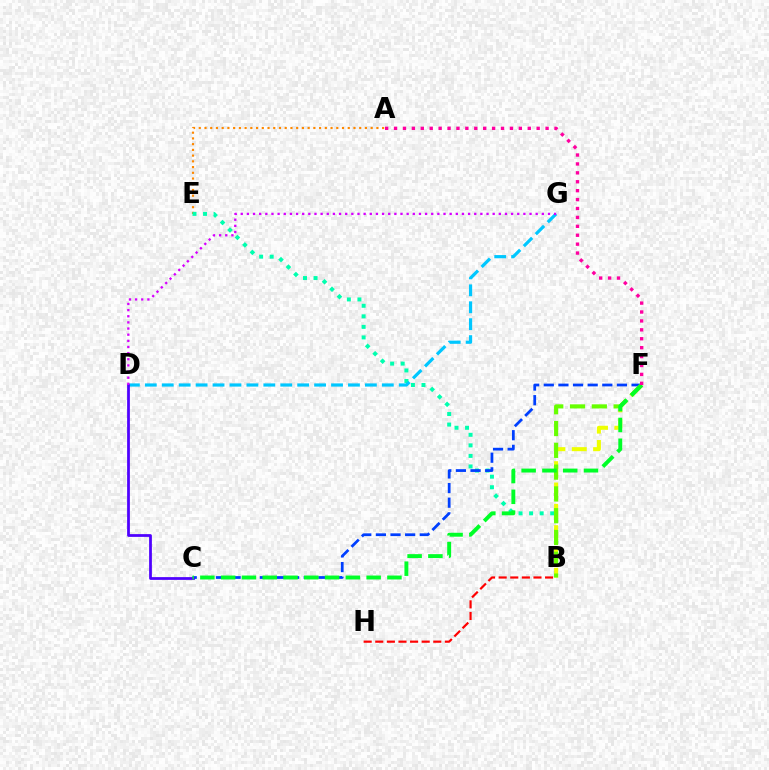{('A', 'E'): [{'color': '#ff8800', 'line_style': 'dotted', 'thickness': 1.56}], ('B', 'H'): [{'color': '#ff0000', 'line_style': 'dashed', 'thickness': 1.58}], ('B', 'E'): [{'color': '#00ffaf', 'line_style': 'dotted', 'thickness': 2.87}], ('C', 'F'): [{'color': '#003fff', 'line_style': 'dashed', 'thickness': 1.99}, {'color': '#00ff27', 'line_style': 'dashed', 'thickness': 2.82}], ('D', 'G'): [{'color': '#00c7ff', 'line_style': 'dashed', 'thickness': 2.3}, {'color': '#d600ff', 'line_style': 'dotted', 'thickness': 1.67}], ('B', 'F'): [{'color': '#eeff00', 'line_style': 'dashed', 'thickness': 2.9}, {'color': '#66ff00', 'line_style': 'dashed', 'thickness': 2.96}], ('C', 'D'): [{'color': '#4f00ff', 'line_style': 'solid', 'thickness': 1.98}], ('A', 'F'): [{'color': '#ff00a0', 'line_style': 'dotted', 'thickness': 2.42}]}